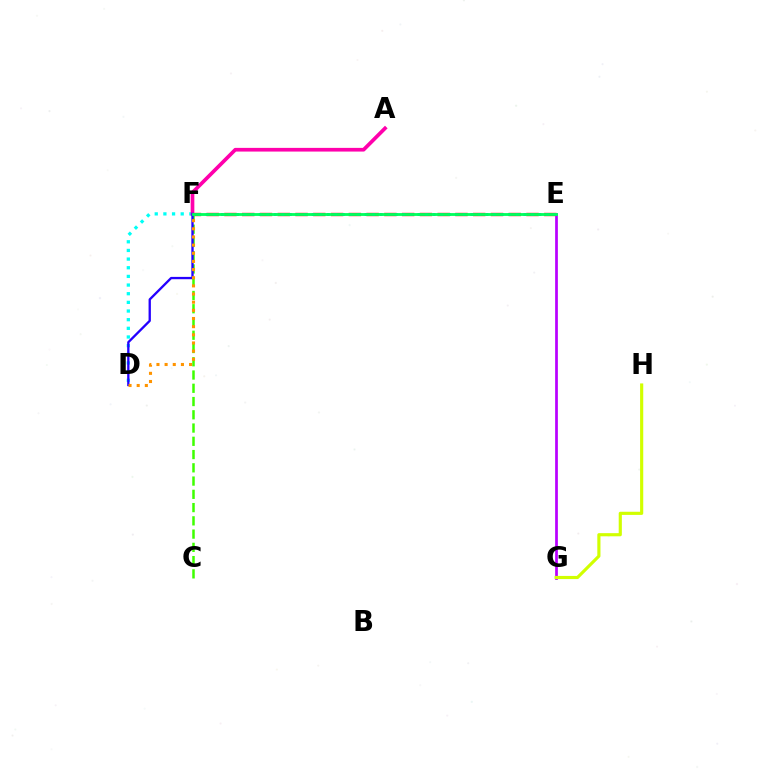{('E', 'F'): [{'color': '#ff0000', 'line_style': 'dashed', 'thickness': 2.41}, {'color': '#0074ff', 'line_style': 'dotted', 'thickness': 2.05}, {'color': '#00ff5c', 'line_style': 'solid', 'thickness': 2.04}], ('C', 'F'): [{'color': '#3dff00', 'line_style': 'dashed', 'thickness': 1.8}], ('D', 'F'): [{'color': '#00fff6', 'line_style': 'dotted', 'thickness': 2.35}, {'color': '#2500ff', 'line_style': 'solid', 'thickness': 1.67}, {'color': '#ff9400', 'line_style': 'dotted', 'thickness': 2.22}], ('A', 'F'): [{'color': '#ff00ac', 'line_style': 'solid', 'thickness': 2.66}], ('E', 'G'): [{'color': '#b900ff', 'line_style': 'solid', 'thickness': 1.97}], ('G', 'H'): [{'color': '#d1ff00', 'line_style': 'solid', 'thickness': 2.27}]}